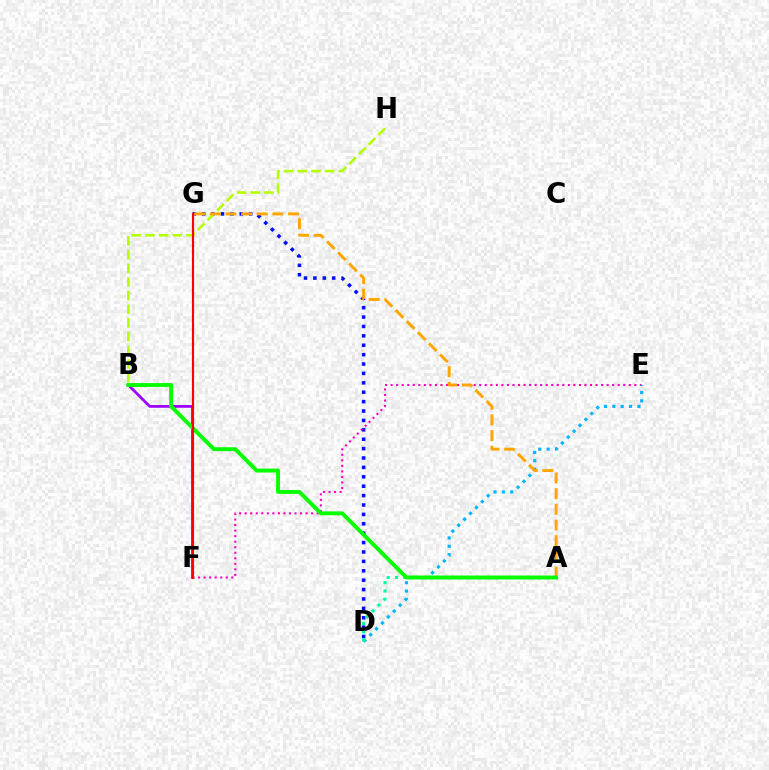{('B', 'F'): [{'color': '#9b00ff', 'line_style': 'solid', 'thickness': 1.99}], ('D', 'G'): [{'color': '#0010ff', 'line_style': 'dotted', 'thickness': 2.55}], ('E', 'F'): [{'color': '#ff00bd', 'line_style': 'dotted', 'thickness': 1.5}], ('D', 'E'): [{'color': '#00b5ff', 'line_style': 'dotted', 'thickness': 2.27}], ('A', 'D'): [{'color': '#00ff9d', 'line_style': 'dotted', 'thickness': 2.25}], ('B', 'H'): [{'color': '#b3ff00', 'line_style': 'dashed', 'thickness': 1.86}], ('A', 'G'): [{'color': '#ffa500', 'line_style': 'dashed', 'thickness': 2.13}], ('A', 'B'): [{'color': '#08ff00', 'line_style': 'solid', 'thickness': 2.83}], ('F', 'G'): [{'color': '#ff0000', 'line_style': 'solid', 'thickness': 1.55}]}